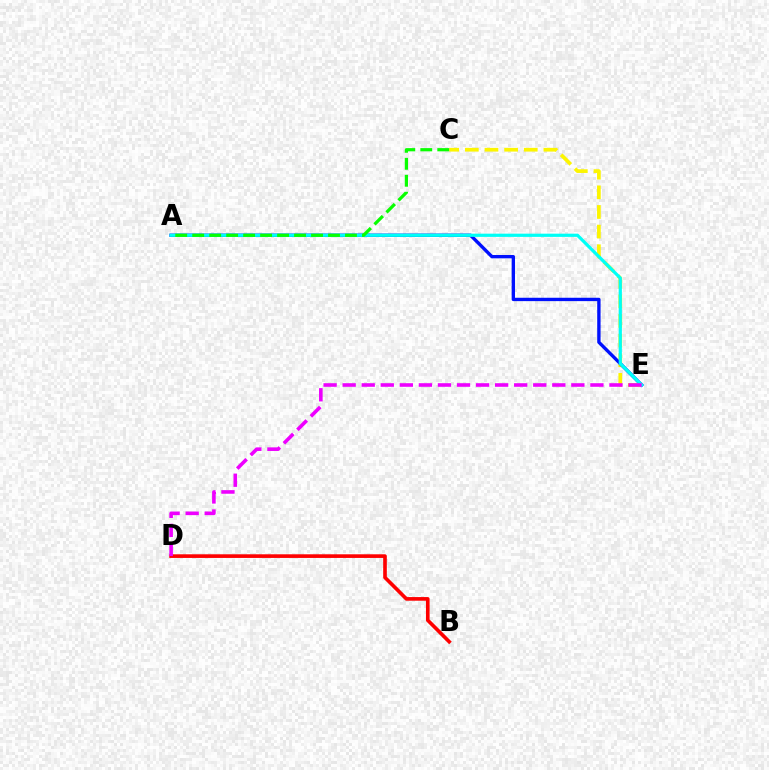{('C', 'E'): [{'color': '#fcf500', 'line_style': 'dashed', 'thickness': 2.67}], ('A', 'E'): [{'color': '#0010ff', 'line_style': 'solid', 'thickness': 2.42}, {'color': '#00fff6', 'line_style': 'solid', 'thickness': 2.32}], ('B', 'D'): [{'color': '#ff0000', 'line_style': 'solid', 'thickness': 2.62}], ('D', 'E'): [{'color': '#ee00ff', 'line_style': 'dashed', 'thickness': 2.59}], ('A', 'C'): [{'color': '#08ff00', 'line_style': 'dashed', 'thickness': 2.31}]}